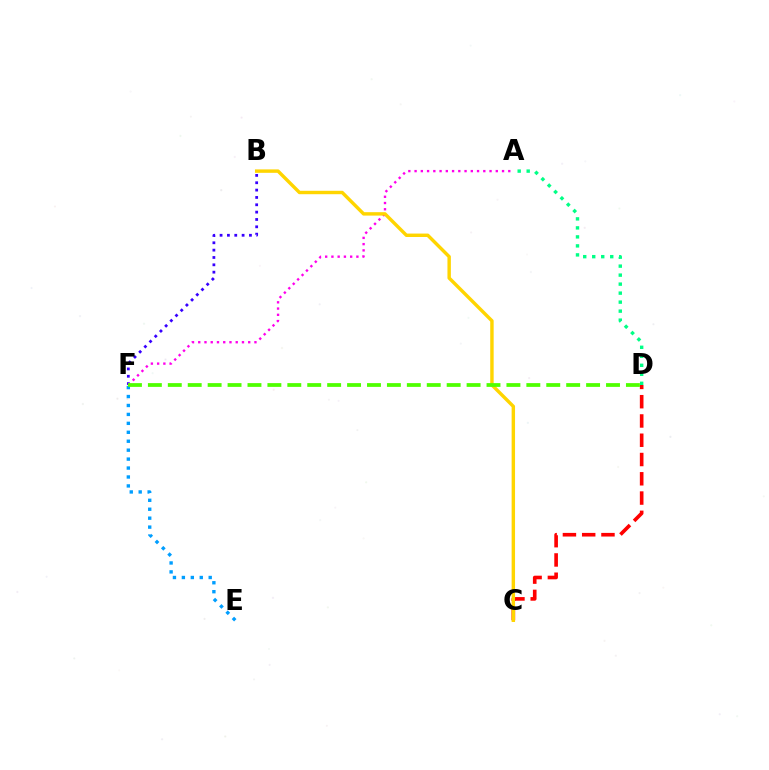{('B', 'F'): [{'color': '#3700ff', 'line_style': 'dotted', 'thickness': 2.0}], ('E', 'F'): [{'color': '#009eff', 'line_style': 'dotted', 'thickness': 2.43}], ('C', 'D'): [{'color': '#ff0000', 'line_style': 'dashed', 'thickness': 2.62}], ('A', 'F'): [{'color': '#ff00ed', 'line_style': 'dotted', 'thickness': 1.7}], ('B', 'C'): [{'color': '#ffd500', 'line_style': 'solid', 'thickness': 2.47}], ('D', 'F'): [{'color': '#4fff00', 'line_style': 'dashed', 'thickness': 2.71}], ('A', 'D'): [{'color': '#00ff86', 'line_style': 'dotted', 'thickness': 2.45}]}